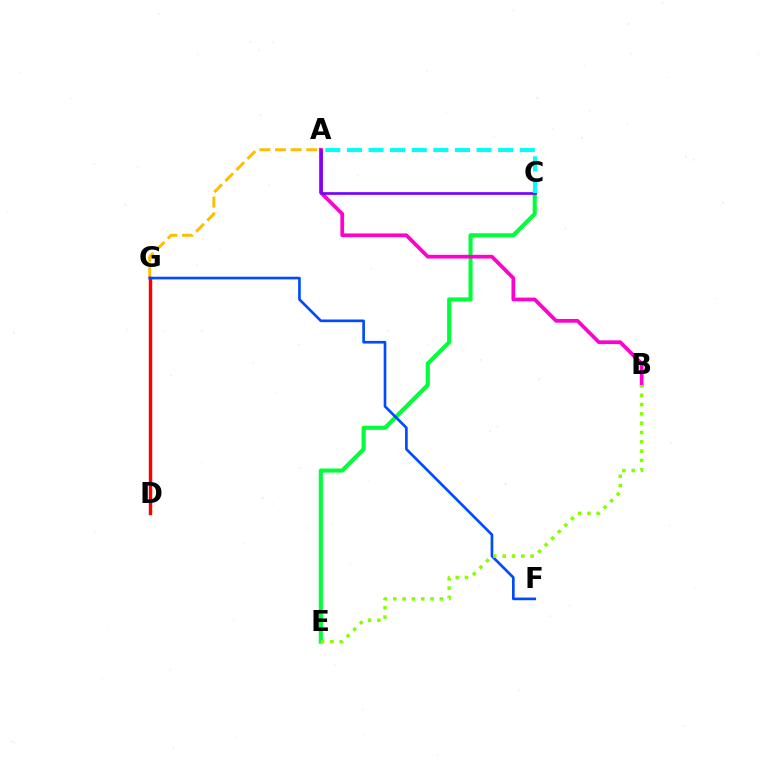{('A', 'G'): [{'color': '#ffbd00', 'line_style': 'dashed', 'thickness': 2.13}], ('C', 'E'): [{'color': '#00ff39', 'line_style': 'solid', 'thickness': 2.96}], ('D', 'G'): [{'color': '#ff0000', 'line_style': 'solid', 'thickness': 2.46}], ('A', 'B'): [{'color': '#ff00cf', 'line_style': 'solid', 'thickness': 2.69}], ('A', 'C'): [{'color': '#7200ff', 'line_style': 'solid', 'thickness': 1.91}, {'color': '#00fff6', 'line_style': 'dashed', 'thickness': 2.93}], ('F', 'G'): [{'color': '#004bff', 'line_style': 'solid', 'thickness': 1.92}], ('B', 'E'): [{'color': '#84ff00', 'line_style': 'dotted', 'thickness': 2.53}]}